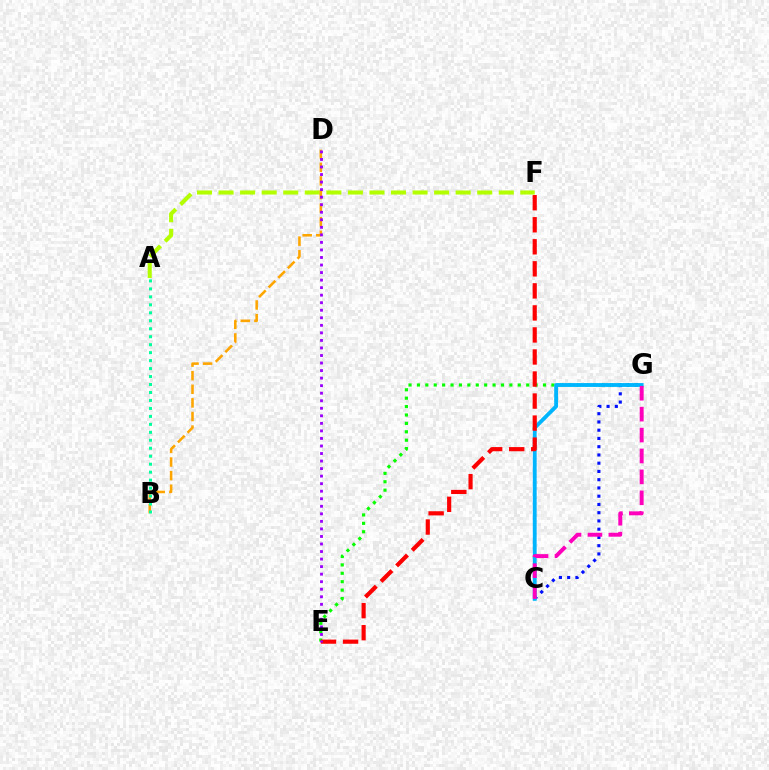{('A', 'F'): [{'color': '#b3ff00', 'line_style': 'dashed', 'thickness': 2.93}], ('E', 'G'): [{'color': '#08ff00', 'line_style': 'dotted', 'thickness': 2.28}], ('C', 'G'): [{'color': '#0010ff', 'line_style': 'dotted', 'thickness': 2.24}, {'color': '#00b5ff', 'line_style': 'solid', 'thickness': 2.77}, {'color': '#ff00bd', 'line_style': 'dashed', 'thickness': 2.84}], ('E', 'F'): [{'color': '#ff0000', 'line_style': 'dashed', 'thickness': 2.99}], ('B', 'D'): [{'color': '#ffa500', 'line_style': 'dashed', 'thickness': 1.85}], ('A', 'B'): [{'color': '#00ff9d', 'line_style': 'dotted', 'thickness': 2.16}], ('D', 'E'): [{'color': '#9b00ff', 'line_style': 'dotted', 'thickness': 2.05}]}